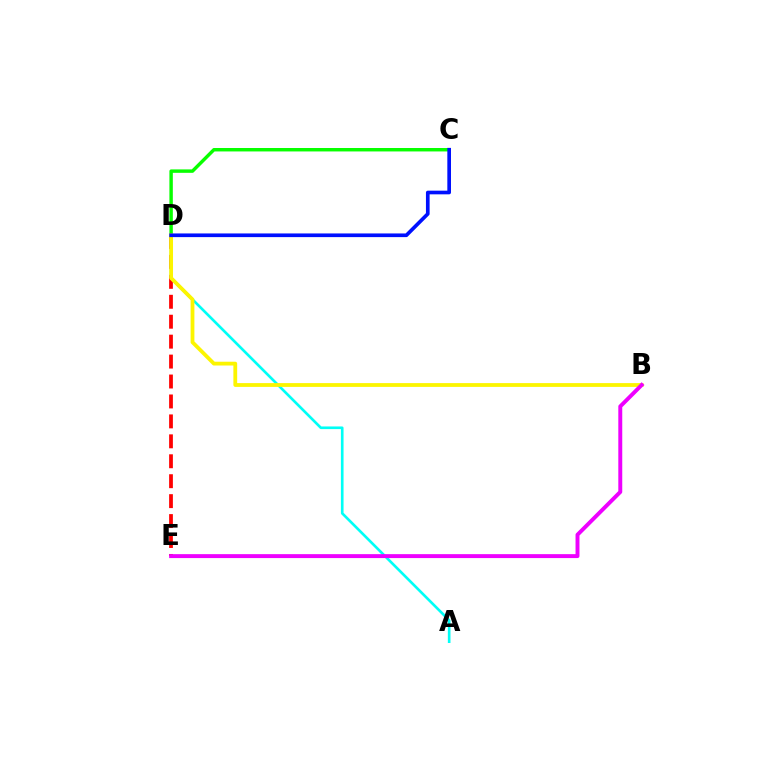{('D', 'E'): [{'color': '#ff0000', 'line_style': 'dashed', 'thickness': 2.71}], ('C', 'D'): [{'color': '#08ff00', 'line_style': 'solid', 'thickness': 2.47}, {'color': '#0010ff', 'line_style': 'solid', 'thickness': 2.64}], ('A', 'D'): [{'color': '#00fff6', 'line_style': 'solid', 'thickness': 1.9}], ('B', 'D'): [{'color': '#fcf500', 'line_style': 'solid', 'thickness': 2.73}], ('B', 'E'): [{'color': '#ee00ff', 'line_style': 'solid', 'thickness': 2.83}]}